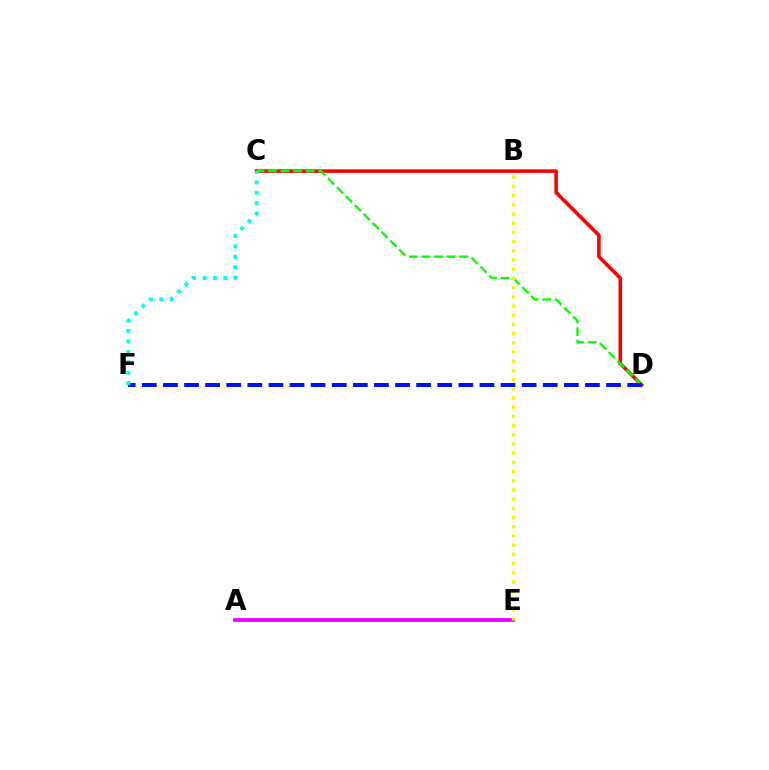{('C', 'D'): [{'color': '#ff0000', 'line_style': 'solid', 'thickness': 2.58}, {'color': '#08ff00', 'line_style': 'dashed', 'thickness': 1.71}], ('A', 'E'): [{'color': '#ee00ff', 'line_style': 'solid', 'thickness': 2.7}], ('D', 'F'): [{'color': '#0010ff', 'line_style': 'dashed', 'thickness': 2.87}], ('B', 'E'): [{'color': '#fcf500', 'line_style': 'dotted', 'thickness': 2.5}], ('C', 'F'): [{'color': '#00fff6', 'line_style': 'dotted', 'thickness': 2.83}]}